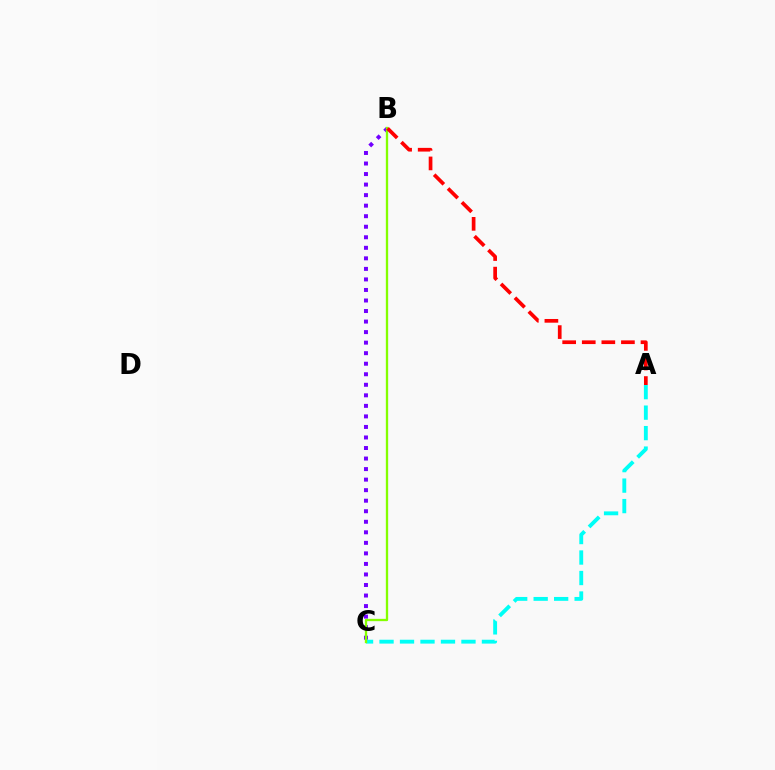{('B', 'C'): [{'color': '#7200ff', 'line_style': 'dotted', 'thickness': 2.86}, {'color': '#84ff00', 'line_style': 'solid', 'thickness': 1.66}], ('A', 'C'): [{'color': '#00fff6', 'line_style': 'dashed', 'thickness': 2.78}], ('A', 'B'): [{'color': '#ff0000', 'line_style': 'dashed', 'thickness': 2.66}]}